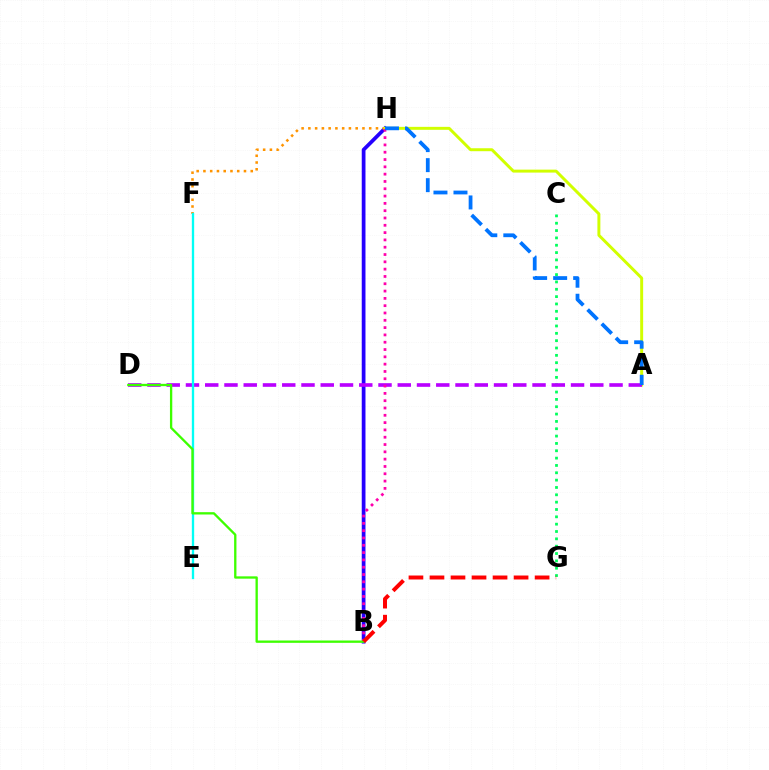{('C', 'G'): [{'color': '#00ff5c', 'line_style': 'dotted', 'thickness': 1.99}], ('B', 'H'): [{'color': '#2500ff', 'line_style': 'solid', 'thickness': 2.69}, {'color': '#ff00ac', 'line_style': 'dotted', 'thickness': 1.99}], ('F', 'H'): [{'color': '#ff9400', 'line_style': 'dotted', 'thickness': 1.84}], ('A', 'H'): [{'color': '#d1ff00', 'line_style': 'solid', 'thickness': 2.13}, {'color': '#0074ff', 'line_style': 'dashed', 'thickness': 2.72}], ('A', 'D'): [{'color': '#b900ff', 'line_style': 'dashed', 'thickness': 2.62}], ('E', 'F'): [{'color': '#00fff6', 'line_style': 'solid', 'thickness': 1.68}], ('B', 'D'): [{'color': '#3dff00', 'line_style': 'solid', 'thickness': 1.67}], ('B', 'G'): [{'color': '#ff0000', 'line_style': 'dashed', 'thickness': 2.86}]}